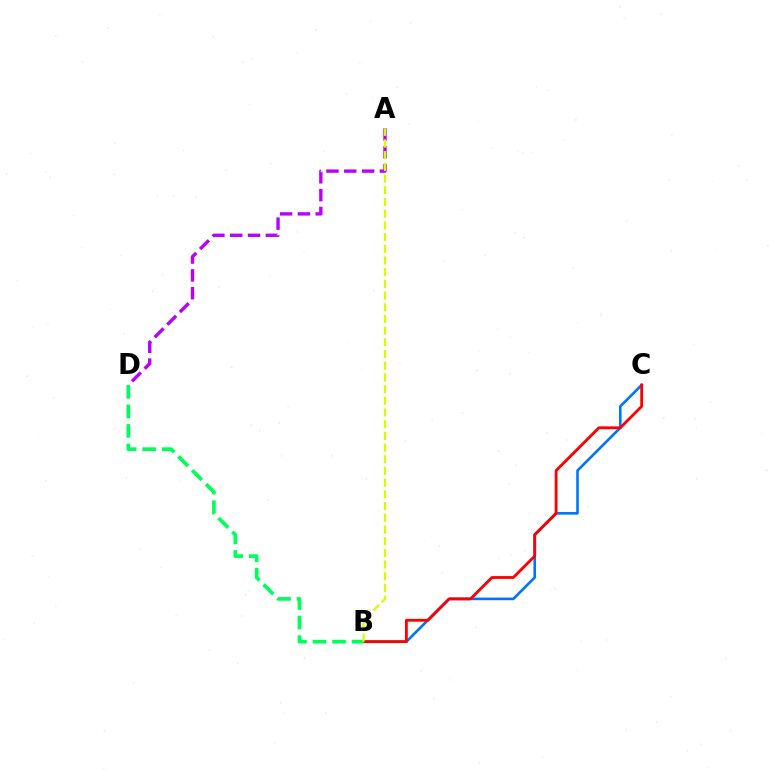{('A', 'D'): [{'color': '#b900ff', 'line_style': 'dashed', 'thickness': 2.42}], ('B', 'C'): [{'color': '#0074ff', 'line_style': 'solid', 'thickness': 1.88}, {'color': '#ff0000', 'line_style': 'solid', 'thickness': 2.04}], ('B', 'D'): [{'color': '#00ff5c', 'line_style': 'dashed', 'thickness': 2.65}], ('A', 'B'): [{'color': '#d1ff00', 'line_style': 'dashed', 'thickness': 1.59}]}